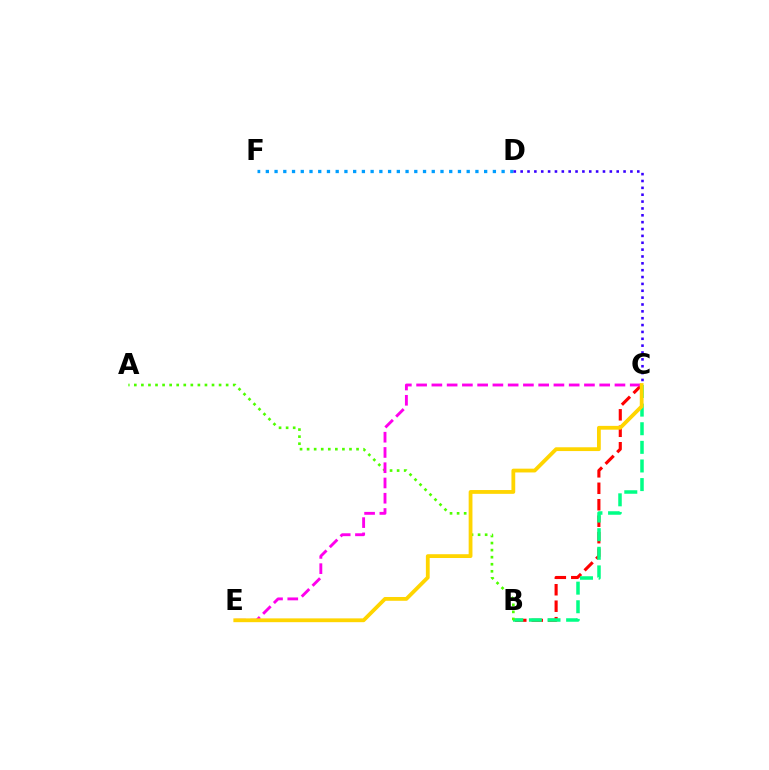{('D', 'F'): [{'color': '#009eff', 'line_style': 'dotted', 'thickness': 2.37}], ('B', 'C'): [{'color': '#ff0000', 'line_style': 'dashed', 'thickness': 2.24}, {'color': '#00ff86', 'line_style': 'dashed', 'thickness': 2.53}], ('A', 'B'): [{'color': '#4fff00', 'line_style': 'dotted', 'thickness': 1.92}], ('C', 'D'): [{'color': '#3700ff', 'line_style': 'dotted', 'thickness': 1.86}], ('C', 'E'): [{'color': '#ff00ed', 'line_style': 'dashed', 'thickness': 2.07}, {'color': '#ffd500', 'line_style': 'solid', 'thickness': 2.73}]}